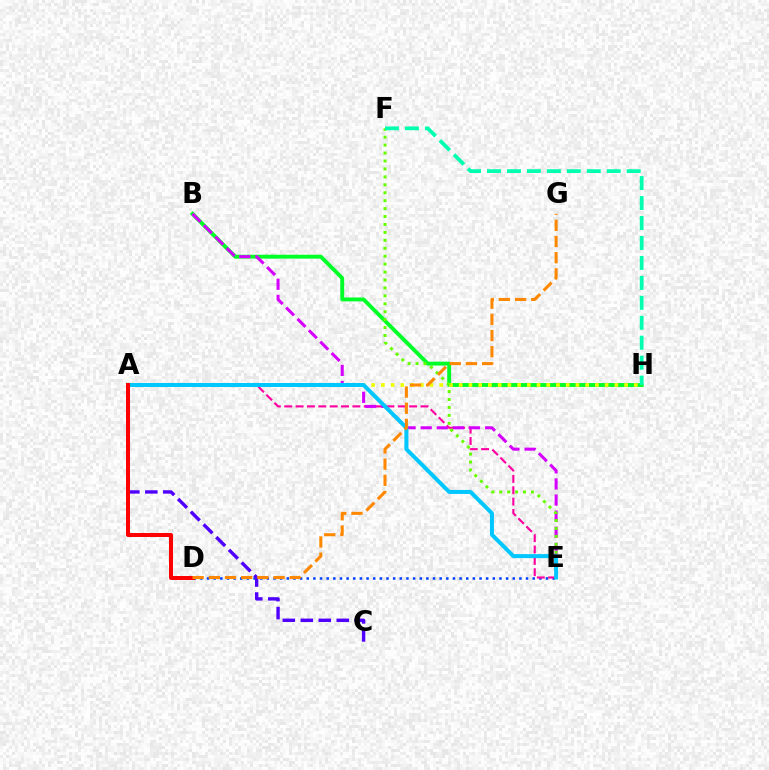{('B', 'H'): [{'color': '#00ff27', 'line_style': 'solid', 'thickness': 2.8}], ('A', 'H'): [{'color': '#eeff00', 'line_style': 'dotted', 'thickness': 2.64}], ('D', 'E'): [{'color': '#003fff', 'line_style': 'dotted', 'thickness': 1.81}], ('A', 'E'): [{'color': '#ff00a0', 'line_style': 'dashed', 'thickness': 1.54}, {'color': '#00c7ff', 'line_style': 'solid', 'thickness': 2.88}], ('B', 'E'): [{'color': '#d600ff', 'line_style': 'dashed', 'thickness': 2.19}], ('E', 'F'): [{'color': '#66ff00', 'line_style': 'dotted', 'thickness': 2.15}], ('A', 'C'): [{'color': '#4f00ff', 'line_style': 'dashed', 'thickness': 2.44}], ('A', 'D'): [{'color': '#ff0000', 'line_style': 'solid', 'thickness': 2.88}], ('D', 'G'): [{'color': '#ff8800', 'line_style': 'dashed', 'thickness': 2.2}], ('F', 'H'): [{'color': '#00ffaf', 'line_style': 'dashed', 'thickness': 2.71}]}